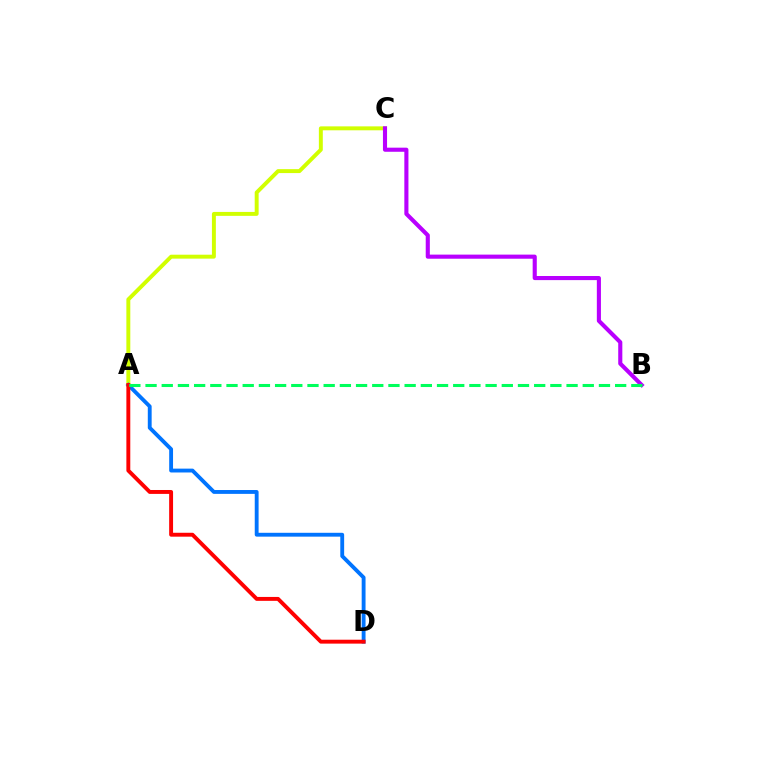{('A', 'C'): [{'color': '#d1ff00', 'line_style': 'solid', 'thickness': 2.83}], ('A', 'D'): [{'color': '#0074ff', 'line_style': 'solid', 'thickness': 2.77}, {'color': '#ff0000', 'line_style': 'solid', 'thickness': 2.81}], ('B', 'C'): [{'color': '#b900ff', 'line_style': 'solid', 'thickness': 2.95}], ('A', 'B'): [{'color': '#00ff5c', 'line_style': 'dashed', 'thickness': 2.2}]}